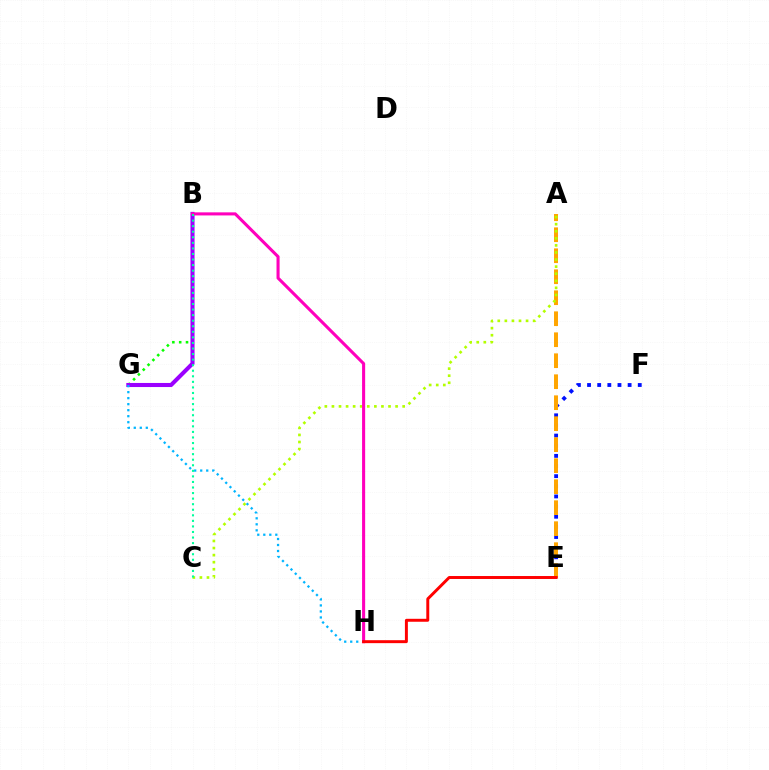{('E', 'F'): [{'color': '#0010ff', 'line_style': 'dotted', 'thickness': 2.76}], ('A', 'E'): [{'color': '#ffa500', 'line_style': 'dashed', 'thickness': 2.85}], ('A', 'C'): [{'color': '#b3ff00', 'line_style': 'dotted', 'thickness': 1.92}], ('B', 'G'): [{'color': '#08ff00', 'line_style': 'dotted', 'thickness': 1.86}, {'color': '#9b00ff', 'line_style': 'solid', 'thickness': 2.93}], ('G', 'H'): [{'color': '#00b5ff', 'line_style': 'dotted', 'thickness': 1.63}], ('B', 'H'): [{'color': '#ff00bd', 'line_style': 'solid', 'thickness': 2.22}], ('B', 'C'): [{'color': '#00ff9d', 'line_style': 'dotted', 'thickness': 1.51}], ('E', 'H'): [{'color': '#ff0000', 'line_style': 'solid', 'thickness': 2.13}]}